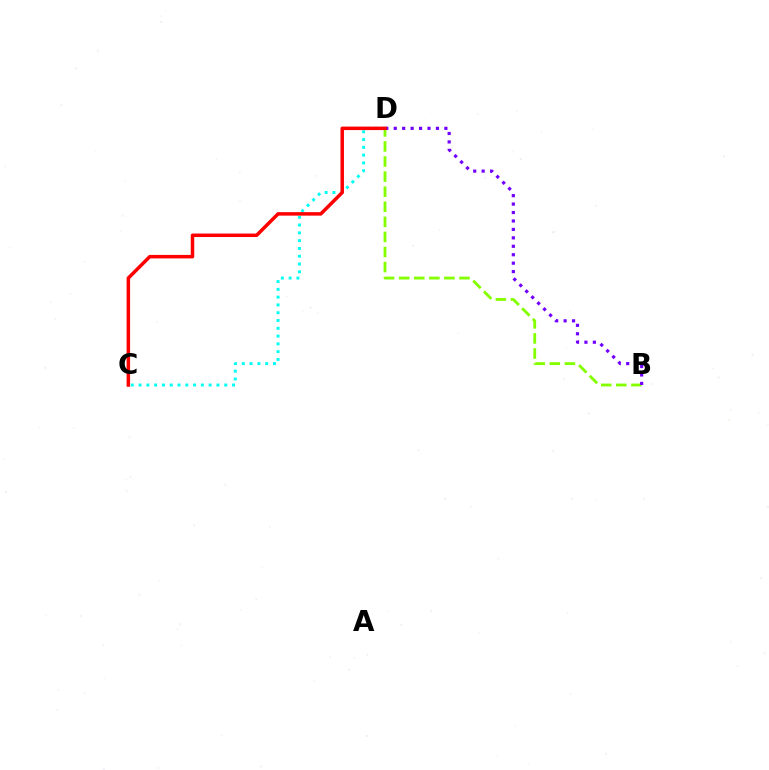{('B', 'D'): [{'color': '#84ff00', 'line_style': 'dashed', 'thickness': 2.05}, {'color': '#7200ff', 'line_style': 'dotted', 'thickness': 2.29}], ('C', 'D'): [{'color': '#00fff6', 'line_style': 'dotted', 'thickness': 2.12}, {'color': '#ff0000', 'line_style': 'solid', 'thickness': 2.52}]}